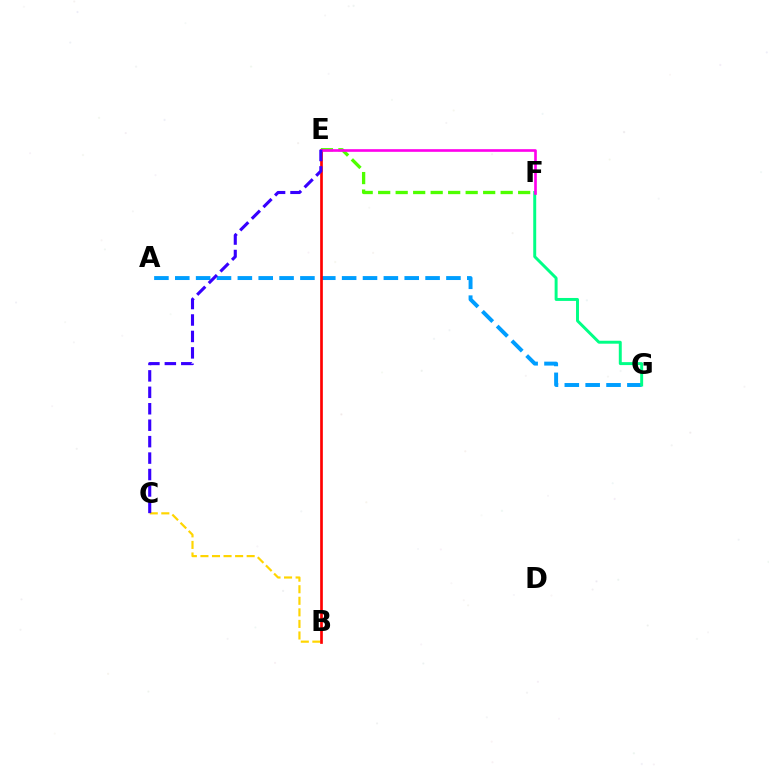{('B', 'C'): [{'color': '#ffd500', 'line_style': 'dashed', 'thickness': 1.57}], ('E', 'F'): [{'color': '#4fff00', 'line_style': 'dashed', 'thickness': 2.38}, {'color': '#ff00ed', 'line_style': 'solid', 'thickness': 1.9}], ('A', 'G'): [{'color': '#009eff', 'line_style': 'dashed', 'thickness': 2.83}], ('B', 'E'): [{'color': '#ff0000', 'line_style': 'solid', 'thickness': 1.93}], ('F', 'G'): [{'color': '#00ff86', 'line_style': 'solid', 'thickness': 2.12}], ('C', 'E'): [{'color': '#3700ff', 'line_style': 'dashed', 'thickness': 2.23}]}